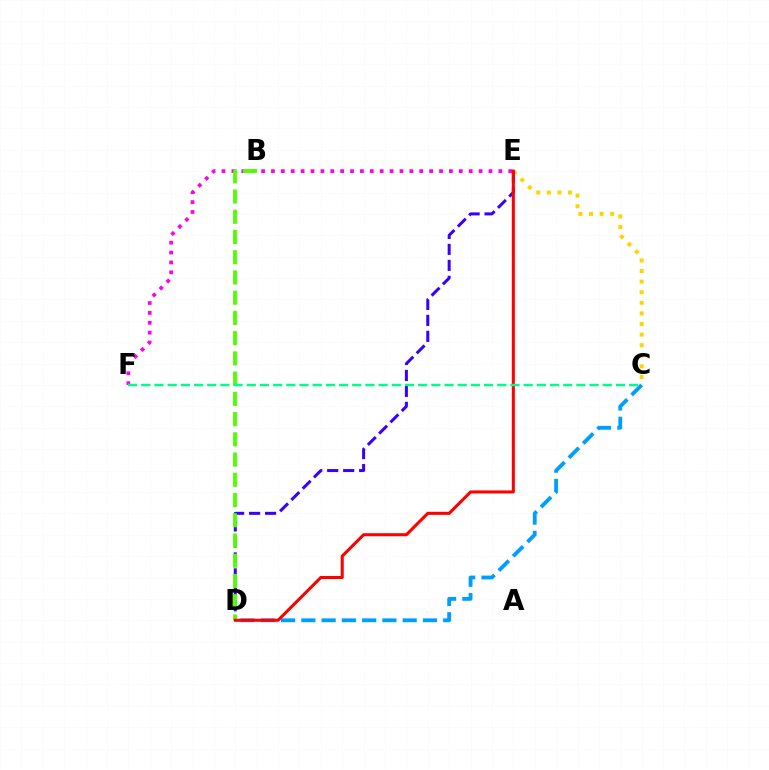{('C', 'E'): [{'color': '#ffd500', 'line_style': 'dotted', 'thickness': 2.88}], ('E', 'F'): [{'color': '#ff00ed', 'line_style': 'dotted', 'thickness': 2.69}], ('C', 'D'): [{'color': '#009eff', 'line_style': 'dashed', 'thickness': 2.75}], ('D', 'E'): [{'color': '#3700ff', 'line_style': 'dashed', 'thickness': 2.17}, {'color': '#ff0000', 'line_style': 'solid', 'thickness': 2.2}], ('B', 'D'): [{'color': '#4fff00', 'line_style': 'dashed', 'thickness': 2.75}], ('C', 'F'): [{'color': '#00ff86', 'line_style': 'dashed', 'thickness': 1.79}]}